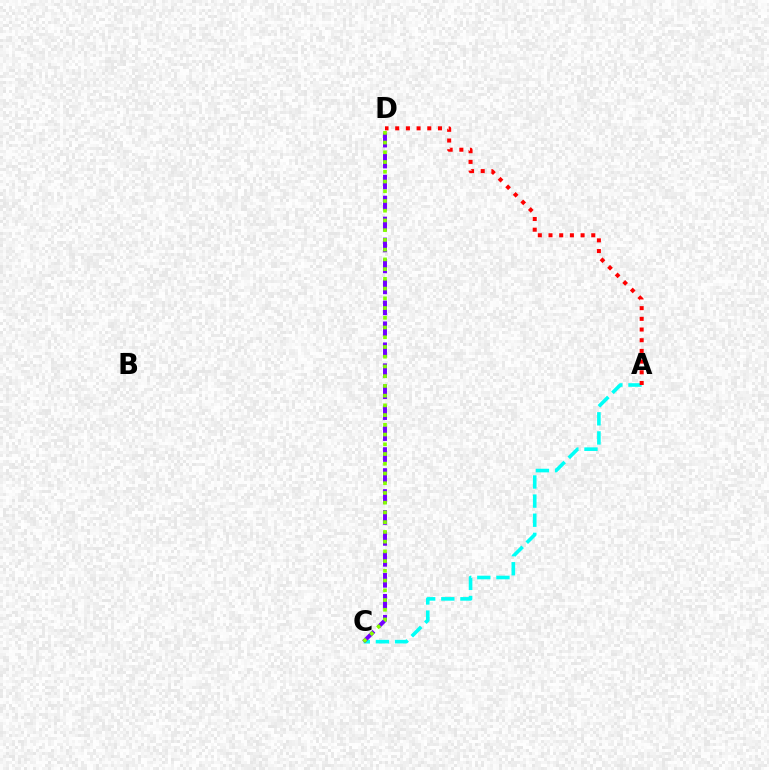{('A', 'C'): [{'color': '#00fff6', 'line_style': 'dashed', 'thickness': 2.6}], ('A', 'D'): [{'color': '#ff0000', 'line_style': 'dotted', 'thickness': 2.9}], ('C', 'D'): [{'color': '#7200ff', 'line_style': 'dashed', 'thickness': 2.85}, {'color': '#84ff00', 'line_style': 'dotted', 'thickness': 2.64}]}